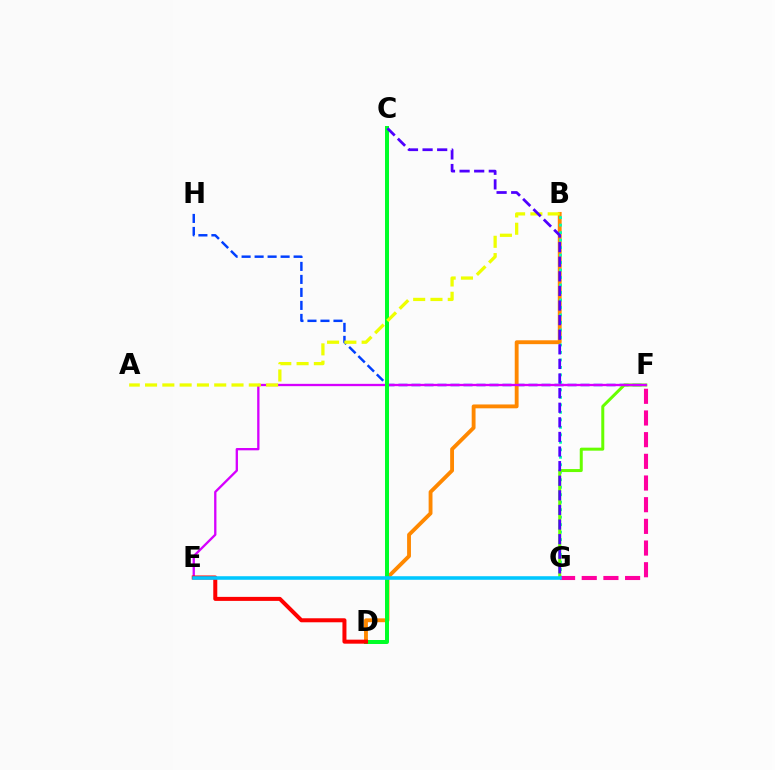{('F', 'H'): [{'color': '#003fff', 'line_style': 'dashed', 'thickness': 1.77}], ('B', 'D'): [{'color': '#ff8800', 'line_style': 'solid', 'thickness': 2.78}], ('B', 'G'): [{'color': '#00ffaf', 'line_style': 'dotted', 'thickness': 2.03}], ('F', 'G'): [{'color': '#66ff00', 'line_style': 'solid', 'thickness': 2.16}, {'color': '#ff00a0', 'line_style': 'dashed', 'thickness': 2.94}], ('E', 'F'): [{'color': '#d600ff', 'line_style': 'solid', 'thickness': 1.66}], ('C', 'D'): [{'color': '#00ff27', 'line_style': 'solid', 'thickness': 2.87}], ('D', 'E'): [{'color': '#ff0000', 'line_style': 'solid', 'thickness': 2.89}], ('A', 'B'): [{'color': '#eeff00', 'line_style': 'dashed', 'thickness': 2.35}], ('E', 'G'): [{'color': '#00c7ff', 'line_style': 'solid', 'thickness': 2.56}], ('C', 'G'): [{'color': '#4f00ff', 'line_style': 'dashed', 'thickness': 1.98}]}